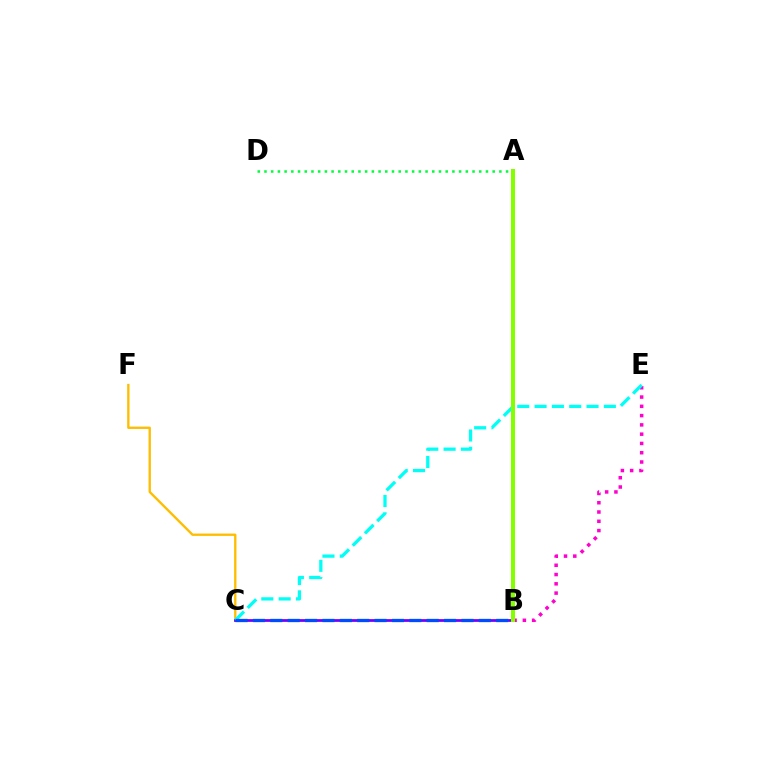{('A', 'D'): [{'color': '#00ff39', 'line_style': 'dotted', 'thickness': 1.82}], ('C', 'F'): [{'color': '#ffbd00', 'line_style': 'solid', 'thickness': 1.68}], ('B', 'E'): [{'color': '#ff00cf', 'line_style': 'dotted', 'thickness': 2.52}], ('A', 'B'): [{'color': '#ff0000', 'line_style': 'dotted', 'thickness': 1.62}, {'color': '#84ff00', 'line_style': 'solid', 'thickness': 2.9}], ('B', 'C'): [{'color': '#7200ff', 'line_style': 'solid', 'thickness': 1.98}, {'color': '#004bff', 'line_style': 'dashed', 'thickness': 2.36}], ('C', 'E'): [{'color': '#00fff6', 'line_style': 'dashed', 'thickness': 2.35}]}